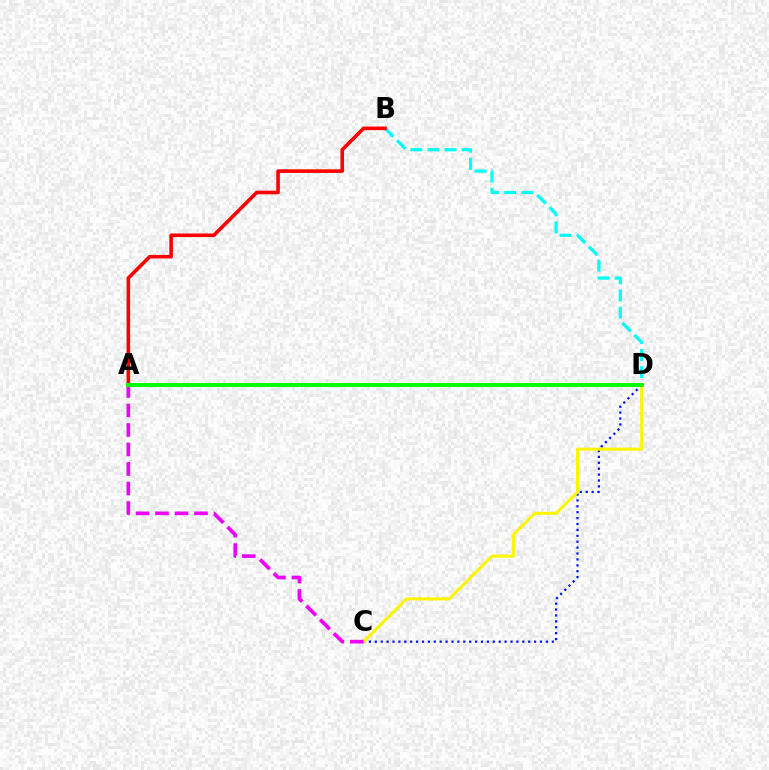{('C', 'D'): [{'color': '#0010ff', 'line_style': 'dotted', 'thickness': 1.6}, {'color': '#fcf500', 'line_style': 'solid', 'thickness': 2.18}], ('B', 'D'): [{'color': '#00fff6', 'line_style': 'dashed', 'thickness': 2.32}], ('A', 'B'): [{'color': '#ff0000', 'line_style': 'solid', 'thickness': 2.59}], ('A', 'C'): [{'color': '#ee00ff', 'line_style': 'dashed', 'thickness': 2.65}], ('A', 'D'): [{'color': '#08ff00', 'line_style': 'solid', 'thickness': 2.88}]}